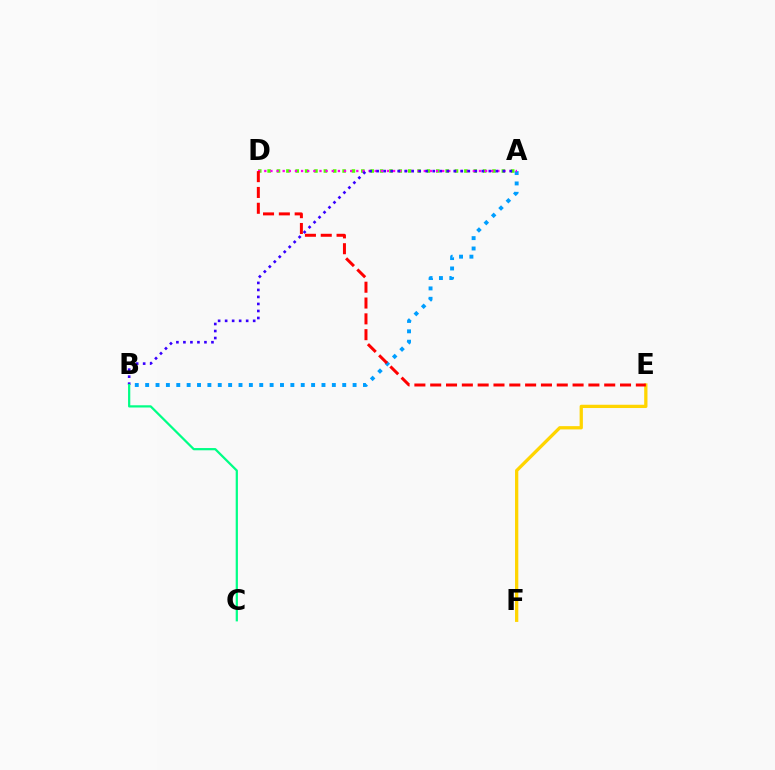{('A', 'D'): [{'color': '#4fff00', 'line_style': 'dotted', 'thickness': 2.55}, {'color': '#ff00ed', 'line_style': 'dotted', 'thickness': 1.67}], ('A', 'B'): [{'color': '#009eff', 'line_style': 'dotted', 'thickness': 2.82}, {'color': '#3700ff', 'line_style': 'dotted', 'thickness': 1.9}], ('E', 'F'): [{'color': '#ffd500', 'line_style': 'solid', 'thickness': 2.36}], ('B', 'C'): [{'color': '#00ff86', 'line_style': 'solid', 'thickness': 1.61}], ('D', 'E'): [{'color': '#ff0000', 'line_style': 'dashed', 'thickness': 2.15}]}